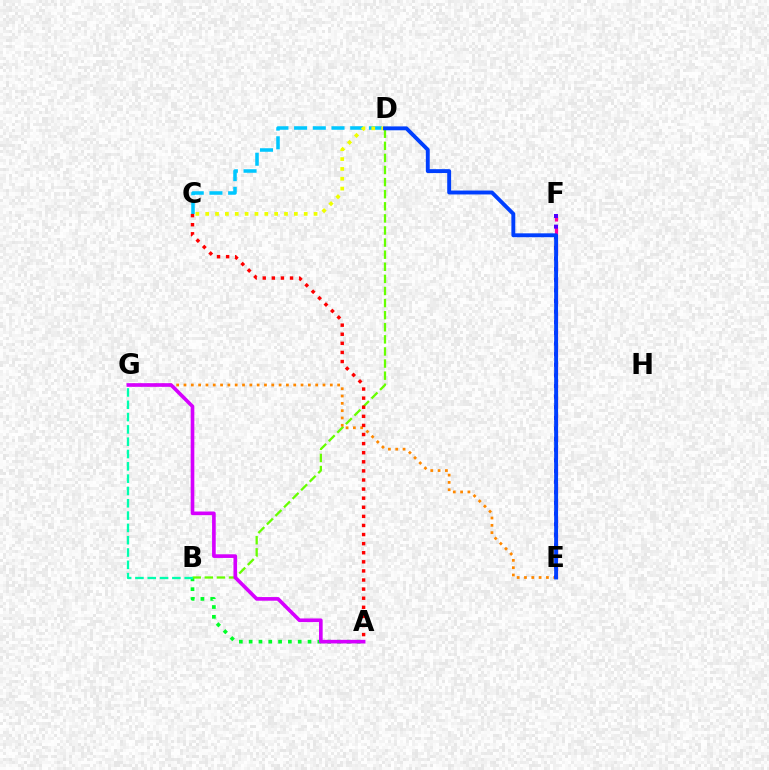{('A', 'B'): [{'color': '#00ff27', 'line_style': 'dotted', 'thickness': 2.67}], ('B', 'D'): [{'color': '#66ff00', 'line_style': 'dashed', 'thickness': 1.64}], ('E', 'G'): [{'color': '#ff8800', 'line_style': 'dotted', 'thickness': 1.99}], ('E', 'F'): [{'color': '#ff00a0', 'line_style': 'dashed', 'thickness': 2.31}, {'color': '#4f00ff', 'line_style': 'dotted', 'thickness': 2.89}], ('C', 'D'): [{'color': '#00c7ff', 'line_style': 'dashed', 'thickness': 2.54}, {'color': '#eeff00', 'line_style': 'dotted', 'thickness': 2.68}], ('B', 'G'): [{'color': '#00ffaf', 'line_style': 'dashed', 'thickness': 1.67}], ('A', 'C'): [{'color': '#ff0000', 'line_style': 'dotted', 'thickness': 2.47}], ('A', 'G'): [{'color': '#d600ff', 'line_style': 'solid', 'thickness': 2.63}], ('D', 'E'): [{'color': '#003fff', 'line_style': 'solid', 'thickness': 2.8}]}